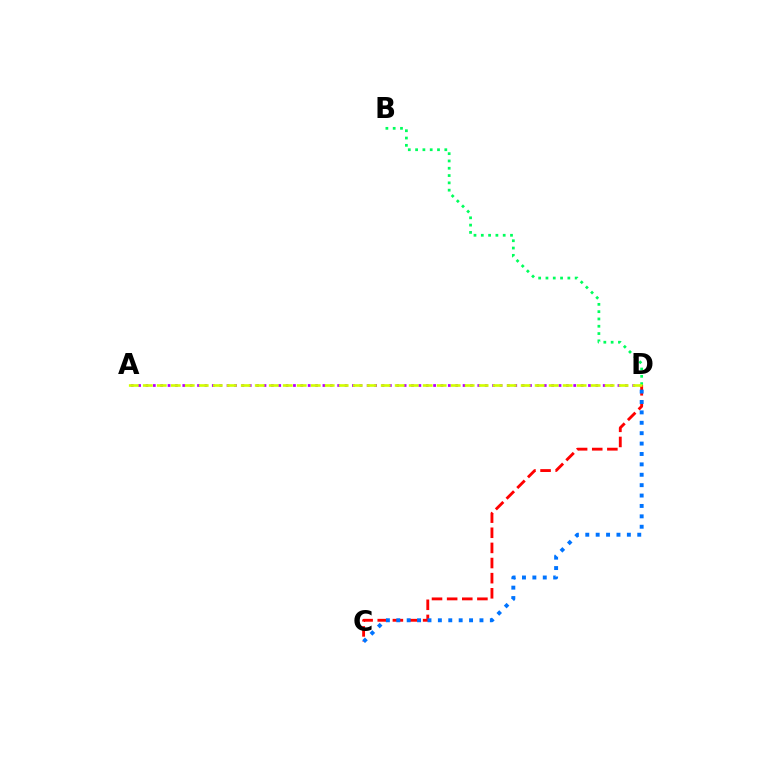{('A', 'D'): [{'color': '#b900ff', 'line_style': 'dotted', 'thickness': 2.0}, {'color': '#d1ff00', 'line_style': 'dashed', 'thickness': 1.9}], ('C', 'D'): [{'color': '#ff0000', 'line_style': 'dashed', 'thickness': 2.06}, {'color': '#0074ff', 'line_style': 'dotted', 'thickness': 2.82}], ('B', 'D'): [{'color': '#00ff5c', 'line_style': 'dotted', 'thickness': 1.98}]}